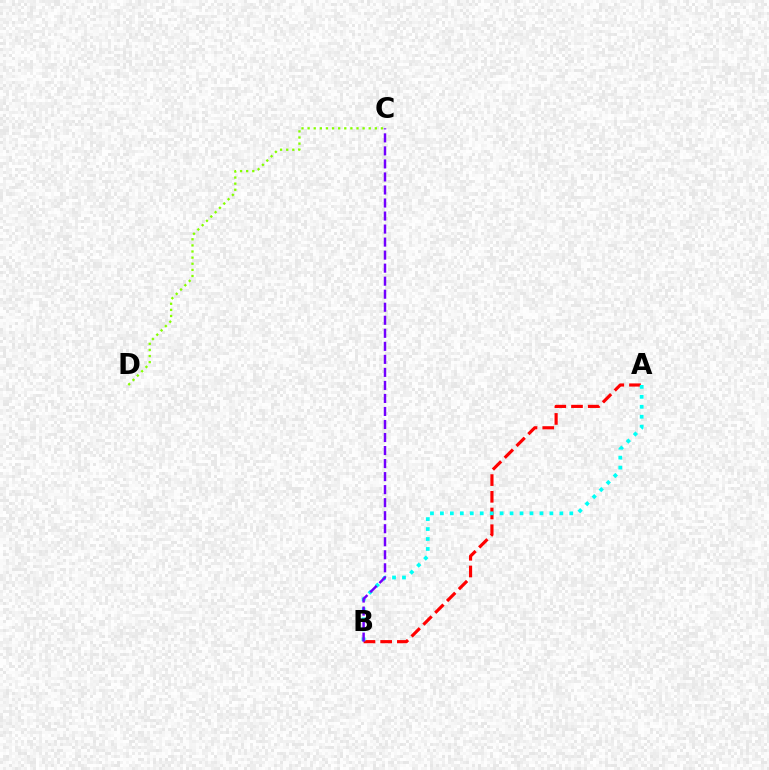{('C', 'D'): [{'color': '#84ff00', 'line_style': 'dotted', 'thickness': 1.66}], ('A', 'B'): [{'color': '#ff0000', 'line_style': 'dashed', 'thickness': 2.27}, {'color': '#00fff6', 'line_style': 'dotted', 'thickness': 2.7}], ('B', 'C'): [{'color': '#7200ff', 'line_style': 'dashed', 'thickness': 1.77}]}